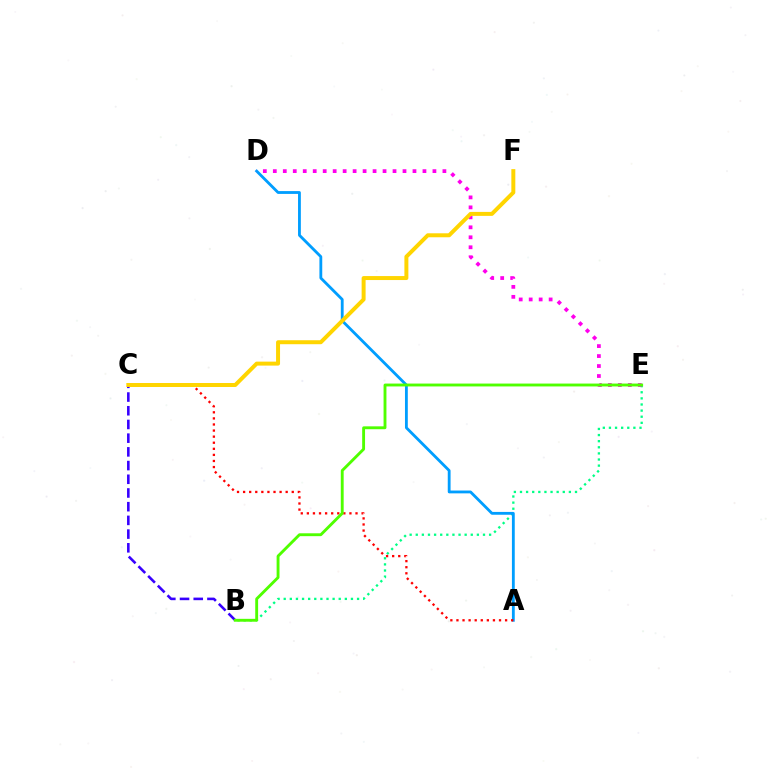{('B', 'C'): [{'color': '#3700ff', 'line_style': 'dashed', 'thickness': 1.86}], ('B', 'E'): [{'color': '#00ff86', 'line_style': 'dotted', 'thickness': 1.66}, {'color': '#4fff00', 'line_style': 'solid', 'thickness': 2.07}], ('A', 'D'): [{'color': '#009eff', 'line_style': 'solid', 'thickness': 2.03}], ('D', 'E'): [{'color': '#ff00ed', 'line_style': 'dotted', 'thickness': 2.71}], ('A', 'C'): [{'color': '#ff0000', 'line_style': 'dotted', 'thickness': 1.65}], ('C', 'F'): [{'color': '#ffd500', 'line_style': 'solid', 'thickness': 2.86}]}